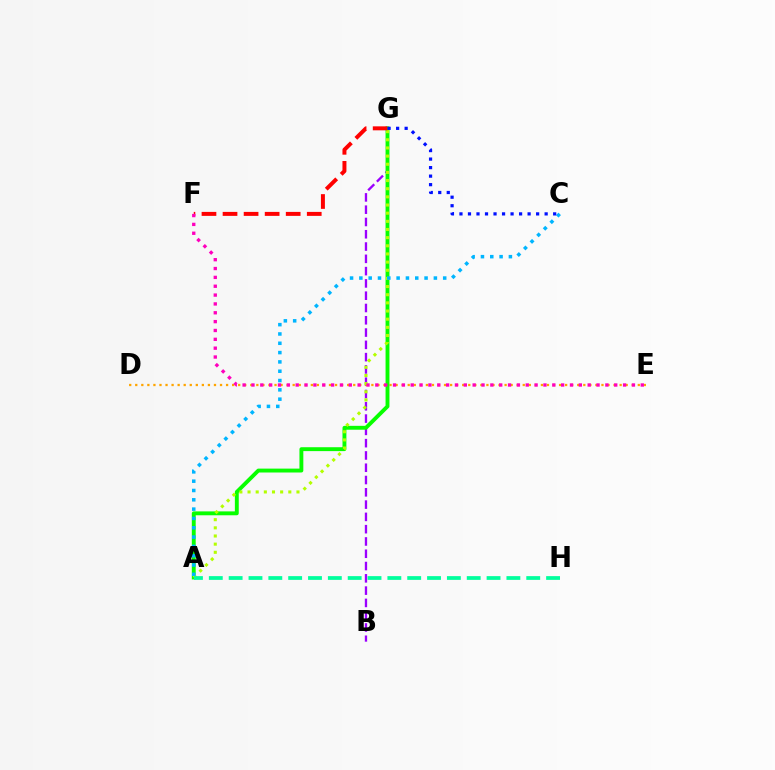{('B', 'G'): [{'color': '#9b00ff', 'line_style': 'dashed', 'thickness': 1.67}], ('D', 'E'): [{'color': '#ffa500', 'line_style': 'dotted', 'thickness': 1.65}], ('A', 'G'): [{'color': '#08ff00', 'line_style': 'solid', 'thickness': 2.8}, {'color': '#b3ff00', 'line_style': 'dotted', 'thickness': 2.22}], ('A', 'C'): [{'color': '#00b5ff', 'line_style': 'dotted', 'thickness': 2.53}], ('F', 'G'): [{'color': '#ff0000', 'line_style': 'dashed', 'thickness': 2.86}], ('C', 'G'): [{'color': '#0010ff', 'line_style': 'dotted', 'thickness': 2.31}], ('E', 'F'): [{'color': '#ff00bd', 'line_style': 'dotted', 'thickness': 2.4}], ('A', 'H'): [{'color': '#00ff9d', 'line_style': 'dashed', 'thickness': 2.7}]}